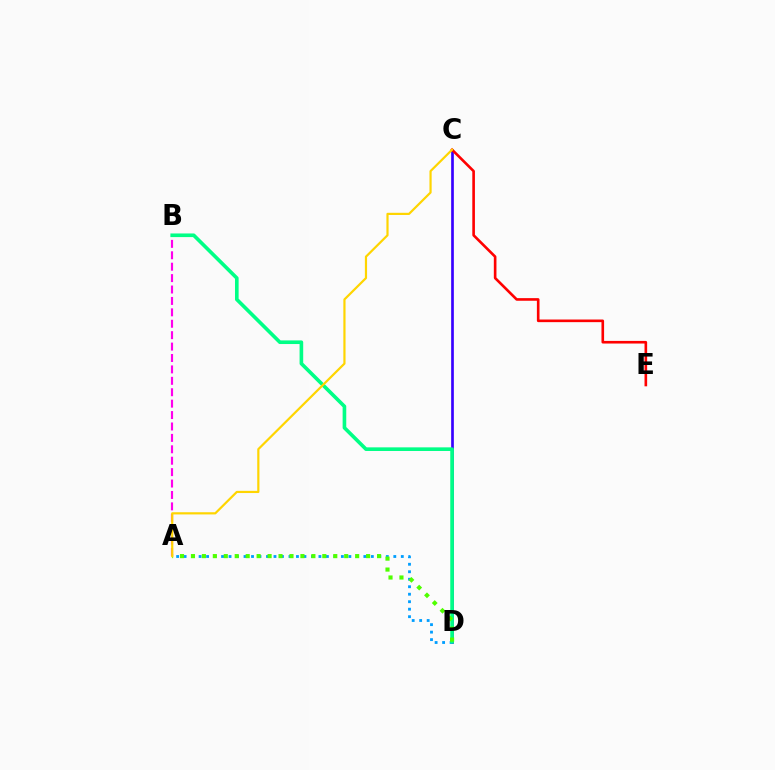{('C', 'D'): [{'color': '#3700ff', 'line_style': 'solid', 'thickness': 1.93}], ('C', 'E'): [{'color': '#ff0000', 'line_style': 'solid', 'thickness': 1.89}], ('A', 'D'): [{'color': '#009eff', 'line_style': 'dotted', 'thickness': 2.03}, {'color': '#4fff00', 'line_style': 'dotted', 'thickness': 2.97}], ('A', 'B'): [{'color': '#ff00ed', 'line_style': 'dashed', 'thickness': 1.55}], ('B', 'D'): [{'color': '#00ff86', 'line_style': 'solid', 'thickness': 2.61}], ('A', 'C'): [{'color': '#ffd500', 'line_style': 'solid', 'thickness': 1.58}]}